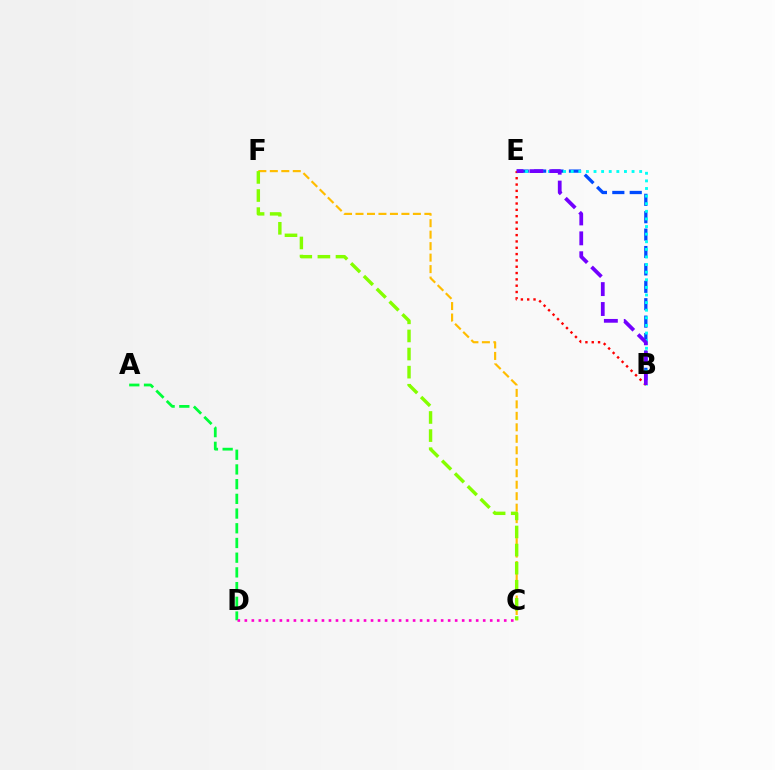{('C', 'F'): [{'color': '#ffbd00', 'line_style': 'dashed', 'thickness': 1.56}, {'color': '#84ff00', 'line_style': 'dashed', 'thickness': 2.46}], ('A', 'D'): [{'color': '#00ff39', 'line_style': 'dashed', 'thickness': 2.0}], ('B', 'E'): [{'color': '#004bff', 'line_style': 'dashed', 'thickness': 2.36}, {'color': '#00fff6', 'line_style': 'dotted', 'thickness': 2.07}, {'color': '#ff0000', 'line_style': 'dotted', 'thickness': 1.72}, {'color': '#7200ff', 'line_style': 'dashed', 'thickness': 2.7}], ('C', 'D'): [{'color': '#ff00cf', 'line_style': 'dotted', 'thickness': 1.9}]}